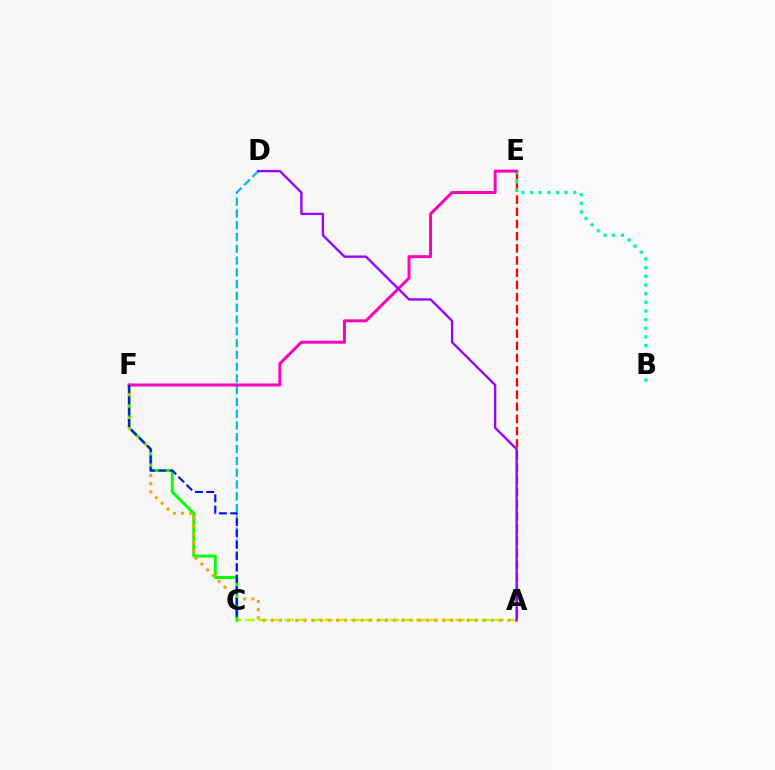{('A', 'E'): [{'color': '#ff0000', 'line_style': 'dashed', 'thickness': 1.66}], ('A', 'C'): [{'color': '#b3ff00', 'line_style': 'dashed', 'thickness': 1.78}], ('C', 'D'): [{'color': '#00b5ff', 'line_style': 'dashed', 'thickness': 1.6}], ('B', 'E'): [{'color': '#00ff9d', 'line_style': 'dotted', 'thickness': 2.35}], ('C', 'F'): [{'color': '#08ff00', 'line_style': 'solid', 'thickness': 2.09}, {'color': '#0010ff', 'line_style': 'dashed', 'thickness': 1.54}], ('A', 'F'): [{'color': '#ffa500', 'line_style': 'dotted', 'thickness': 2.22}], ('E', 'F'): [{'color': '#ff00bd', 'line_style': 'solid', 'thickness': 2.15}], ('A', 'D'): [{'color': '#9b00ff', 'line_style': 'solid', 'thickness': 1.68}]}